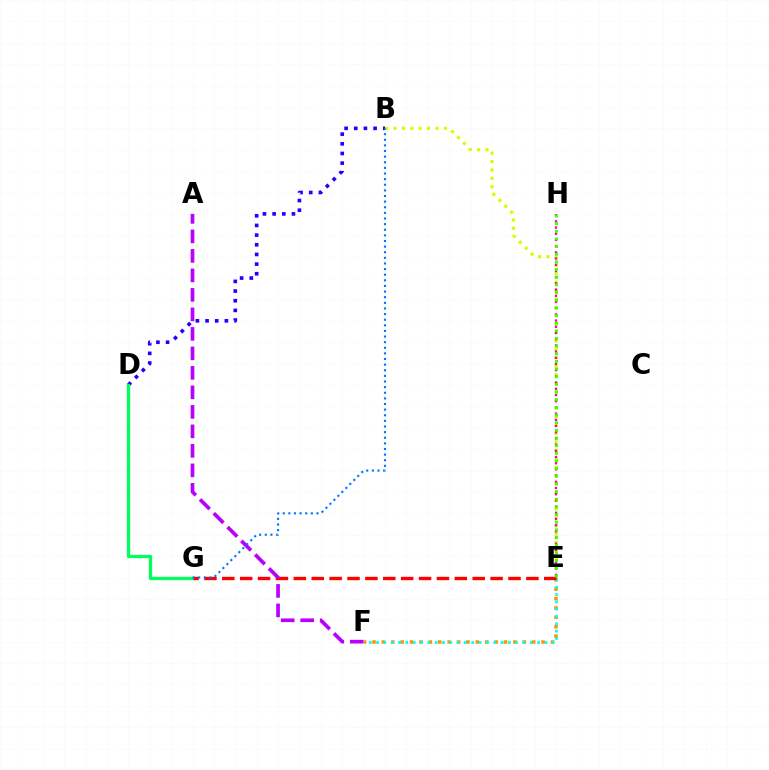{('B', 'E'): [{'color': '#d1ff00', 'line_style': 'dotted', 'thickness': 2.28}], ('E', 'F'): [{'color': '#ff9400', 'line_style': 'dotted', 'thickness': 2.55}, {'color': '#00fff6', 'line_style': 'dotted', 'thickness': 1.99}], ('E', 'H'): [{'color': '#ff00ac', 'line_style': 'dotted', 'thickness': 1.68}, {'color': '#3dff00', 'line_style': 'dotted', 'thickness': 2.08}], ('B', 'D'): [{'color': '#2500ff', 'line_style': 'dotted', 'thickness': 2.63}], ('D', 'G'): [{'color': '#00ff5c', 'line_style': 'solid', 'thickness': 2.36}], ('E', 'G'): [{'color': '#ff0000', 'line_style': 'dashed', 'thickness': 2.43}], ('A', 'F'): [{'color': '#b900ff', 'line_style': 'dashed', 'thickness': 2.65}], ('B', 'G'): [{'color': '#0074ff', 'line_style': 'dotted', 'thickness': 1.53}]}